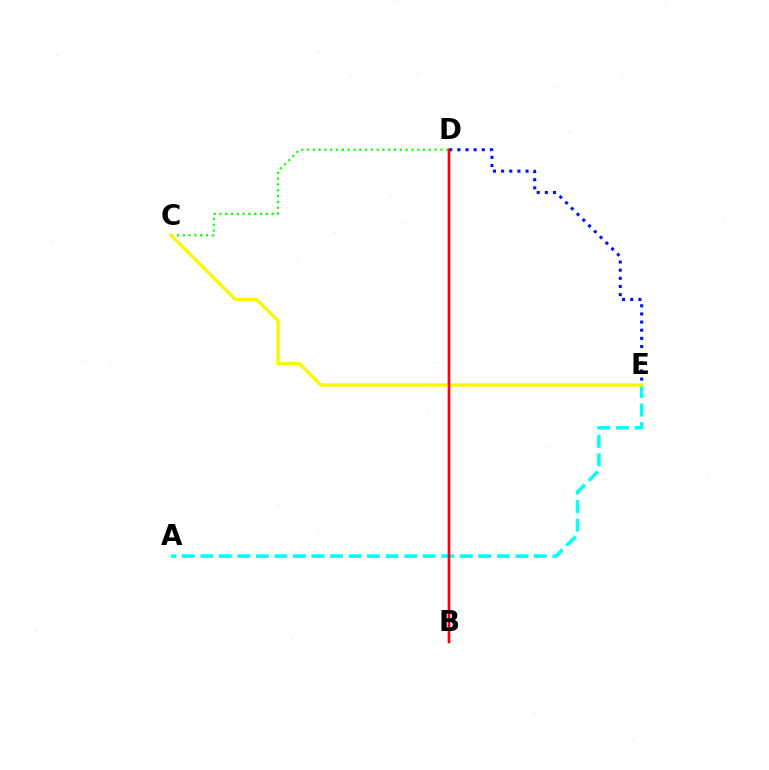{('A', 'E'): [{'color': '#00fff6', 'line_style': 'dashed', 'thickness': 2.52}], ('B', 'D'): [{'color': '#ee00ff', 'line_style': 'solid', 'thickness': 1.77}, {'color': '#ff0000', 'line_style': 'solid', 'thickness': 1.72}], ('C', 'D'): [{'color': '#08ff00', 'line_style': 'dotted', 'thickness': 1.58}], ('C', 'E'): [{'color': '#fcf500', 'line_style': 'solid', 'thickness': 2.37}], ('D', 'E'): [{'color': '#0010ff', 'line_style': 'dotted', 'thickness': 2.21}]}